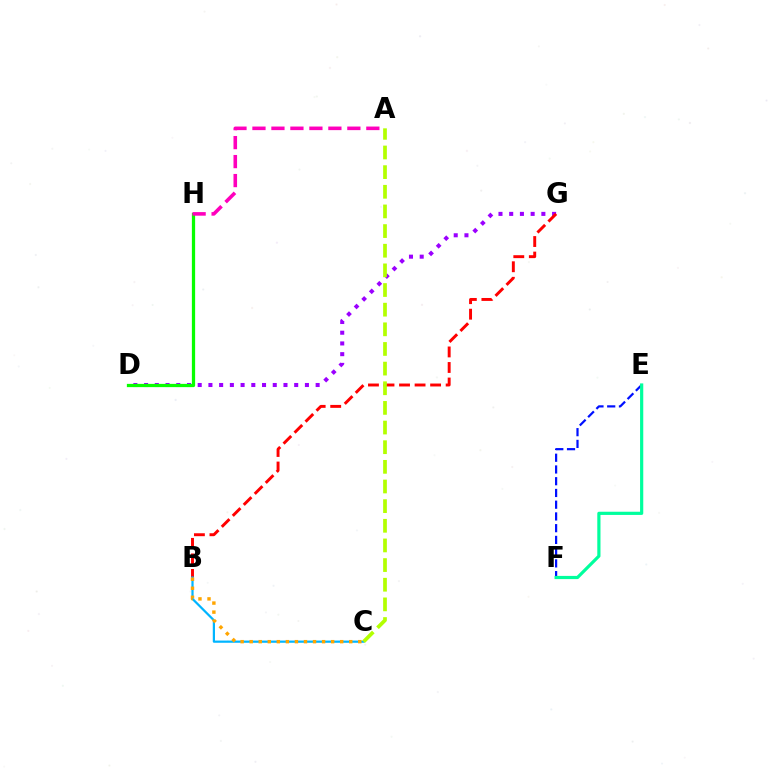{('E', 'F'): [{'color': '#0010ff', 'line_style': 'dashed', 'thickness': 1.59}, {'color': '#00ff9d', 'line_style': 'solid', 'thickness': 2.3}], ('D', 'G'): [{'color': '#9b00ff', 'line_style': 'dotted', 'thickness': 2.91}], ('D', 'H'): [{'color': '#08ff00', 'line_style': 'solid', 'thickness': 2.34}], ('A', 'H'): [{'color': '#ff00bd', 'line_style': 'dashed', 'thickness': 2.58}], ('B', 'G'): [{'color': '#ff0000', 'line_style': 'dashed', 'thickness': 2.11}], ('B', 'C'): [{'color': '#00b5ff', 'line_style': 'solid', 'thickness': 1.6}, {'color': '#ffa500', 'line_style': 'dotted', 'thickness': 2.46}], ('A', 'C'): [{'color': '#b3ff00', 'line_style': 'dashed', 'thickness': 2.67}]}